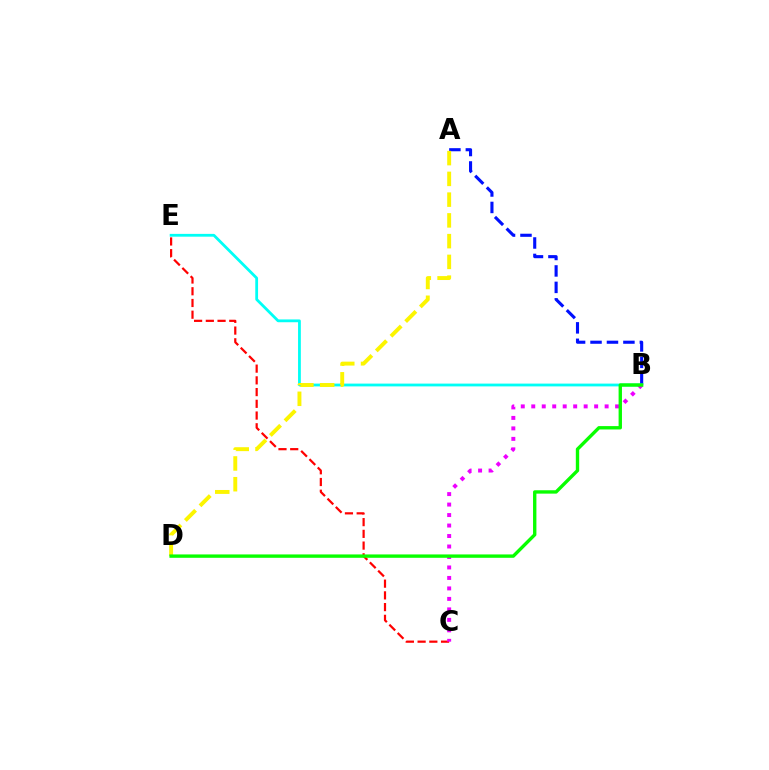{('A', 'B'): [{'color': '#0010ff', 'line_style': 'dashed', 'thickness': 2.23}], ('B', 'E'): [{'color': '#00fff6', 'line_style': 'solid', 'thickness': 2.01}], ('C', 'E'): [{'color': '#ff0000', 'line_style': 'dashed', 'thickness': 1.59}], ('A', 'D'): [{'color': '#fcf500', 'line_style': 'dashed', 'thickness': 2.82}], ('B', 'C'): [{'color': '#ee00ff', 'line_style': 'dotted', 'thickness': 2.85}], ('B', 'D'): [{'color': '#08ff00', 'line_style': 'solid', 'thickness': 2.42}]}